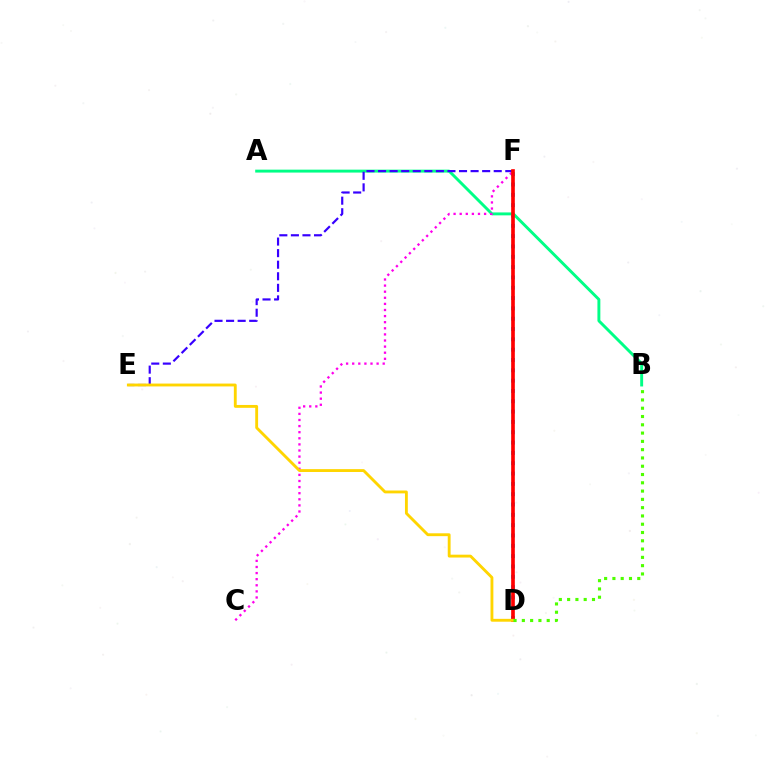{('D', 'F'): [{'color': '#009eff', 'line_style': 'dotted', 'thickness': 2.8}, {'color': '#ff0000', 'line_style': 'solid', 'thickness': 2.64}], ('A', 'B'): [{'color': '#00ff86', 'line_style': 'solid', 'thickness': 2.1}], ('C', 'F'): [{'color': '#ff00ed', 'line_style': 'dotted', 'thickness': 1.66}], ('E', 'F'): [{'color': '#3700ff', 'line_style': 'dashed', 'thickness': 1.57}], ('D', 'E'): [{'color': '#ffd500', 'line_style': 'solid', 'thickness': 2.06}], ('B', 'D'): [{'color': '#4fff00', 'line_style': 'dotted', 'thickness': 2.25}]}